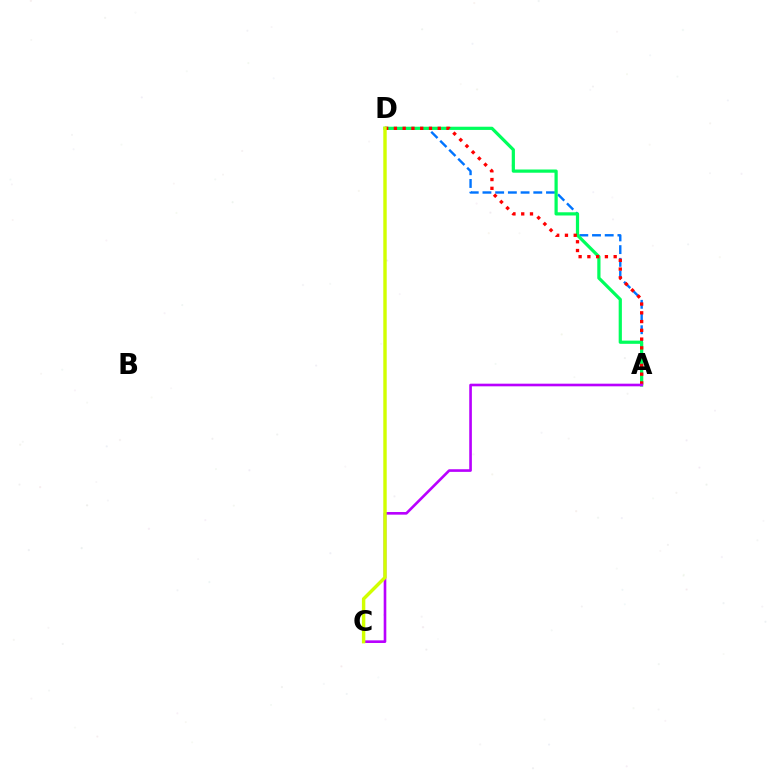{('A', 'D'): [{'color': '#0074ff', 'line_style': 'dashed', 'thickness': 1.73}, {'color': '#00ff5c', 'line_style': 'solid', 'thickness': 2.31}, {'color': '#ff0000', 'line_style': 'dotted', 'thickness': 2.38}], ('A', 'C'): [{'color': '#b900ff', 'line_style': 'solid', 'thickness': 1.9}], ('C', 'D'): [{'color': '#d1ff00', 'line_style': 'solid', 'thickness': 2.47}]}